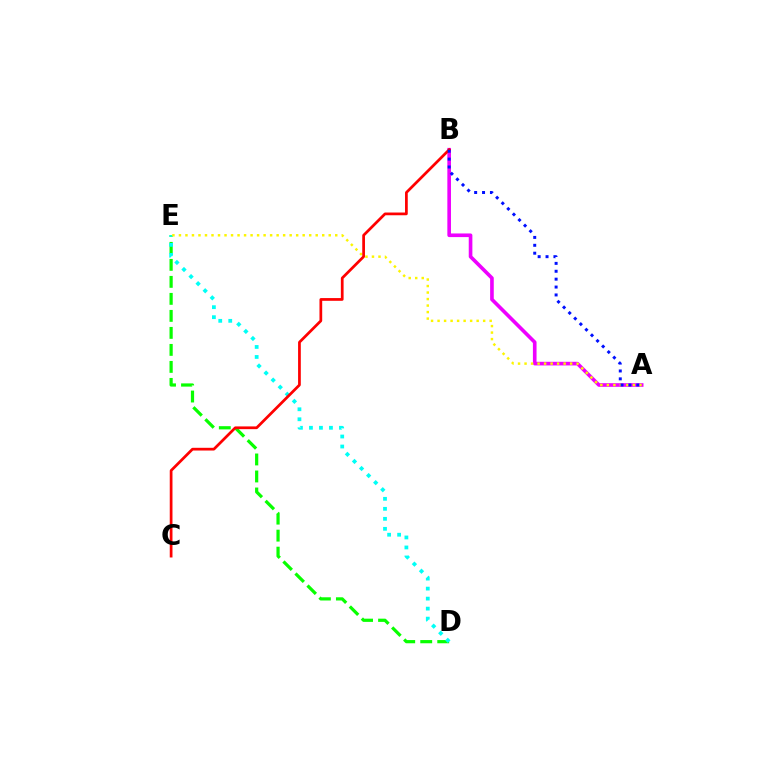{('D', 'E'): [{'color': '#08ff00', 'line_style': 'dashed', 'thickness': 2.31}, {'color': '#00fff6', 'line_style': 'dotted', 'thickness': 2.72}], ('A', 'B'): [{'color': '#ee00ff', 'line_style': 'solid', 'thickness': 2.61}, {'color': '#0010ff', 'line_style': 'dotted', 'thickness': 2.14}], ('A', 'E'): [{'color': '#fcf500', 'line_style': 'dotted', 'thickness': 1.77}], ('B', 'C'): [{'color': '#ff0000', 'line_style': 'solid', 'thickness': 1.97}]}